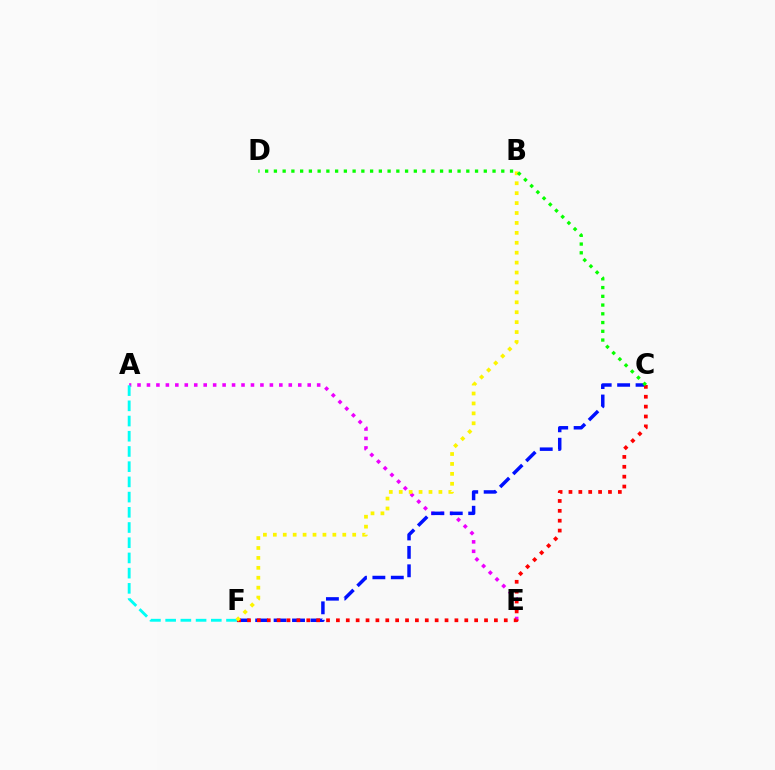{('A', 'E'): [{'color': '#ee00ff', 'line_style': 'dotted', 'thickness': 2.57}], ('C', 'F'): [{'color': '#0010ff', 'line_style': 'dashed', 'thickness': 2.5}, {'color': '#ff0000', 'line_style': 'dotted', 'thickness': 2.68}], ('A', 'F'): [{'color': '#00fff6', 'line_style': 'dashed', 'thickness': 2.07}], ('B', 'F'): [{'color': '#fcf500', 'line_style': 'dotted', 'thickness': 2.7}], ('C', 'D'): [{'color': '#08ff00', 'line_style': 'dotted', 'thickness': 2.38}]}